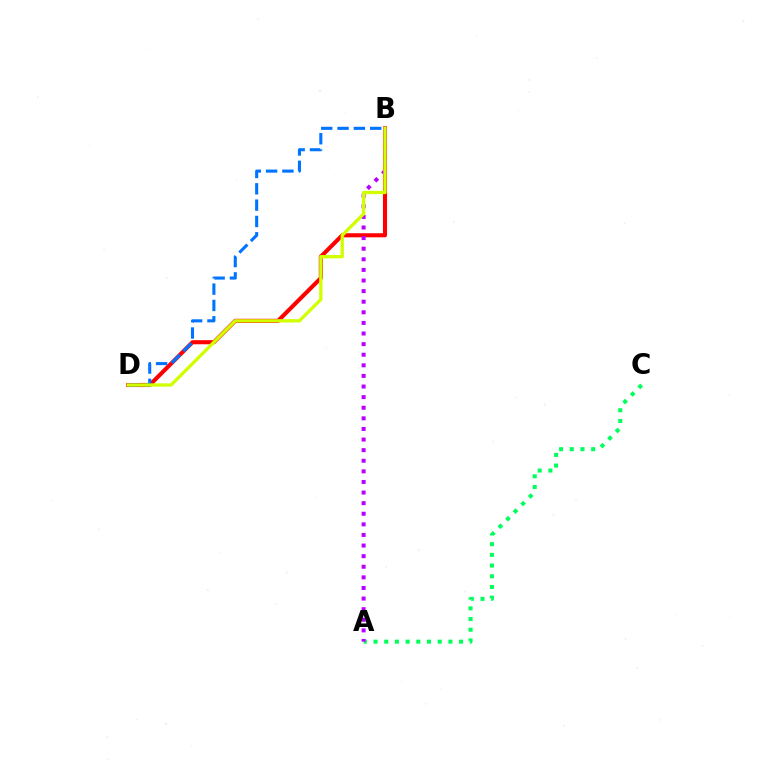{('B', 'D'): [{'color': '#ff0000', 'line_style': 'solid', 'thickness': 2.94}, {'color': '#0074ff', 'line_style': 'dashed', 'thickness': 2.22}, {'color': '#d1ff00', 'line_style': 'solid', 'thickness': 2.37}], ('A', 'C'): [{'color': '#00ff5c', 'line_style': 'dotted', 'thickness': 2.91}], ('A', 'B'): [{'color': '#b900ff', 'line_style': 'dotted', 'thickness': 2.88}]}